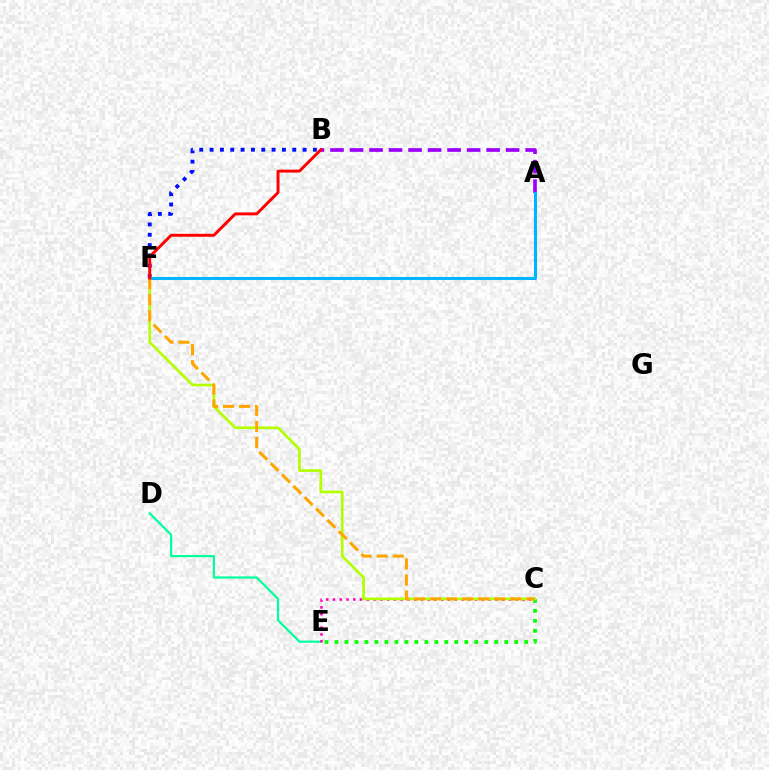{('A', 'B'): [{'color': '#9b00ff', 'line_style': 'dashed', 'thickness': 2.65}], ('B', 'F'): [{'color': '#0010ff', 'line_style': 'dotted', 'thickness': 2.81}, {'color': '#ff0000', 'line_style': 'solid', 'thickness': 2.12}], ('D', 'E'): [{'color': '#00ff9d', 'line_style': 'solid', 'thickness': 1.58}], ('C', 'E'): [{'color': '#08ff00', 'line_style': 'dotted', 'thickness': 2.71}, {'color': '#ff00bd', 'line_style': 'dotted', 'thickness': 1.84}], ('A', 'F'): [{'color': '#00b5ff', 'line_style': 'solid', 'thickness': 2.19}], ('C', 'F'): [{'color': '#b3ff00', 'line_style': 'solid', 'thickness': 1.92}, {'color': '#ffa500', 'line_style': 'dashed', 'thickness': 2.18}]}